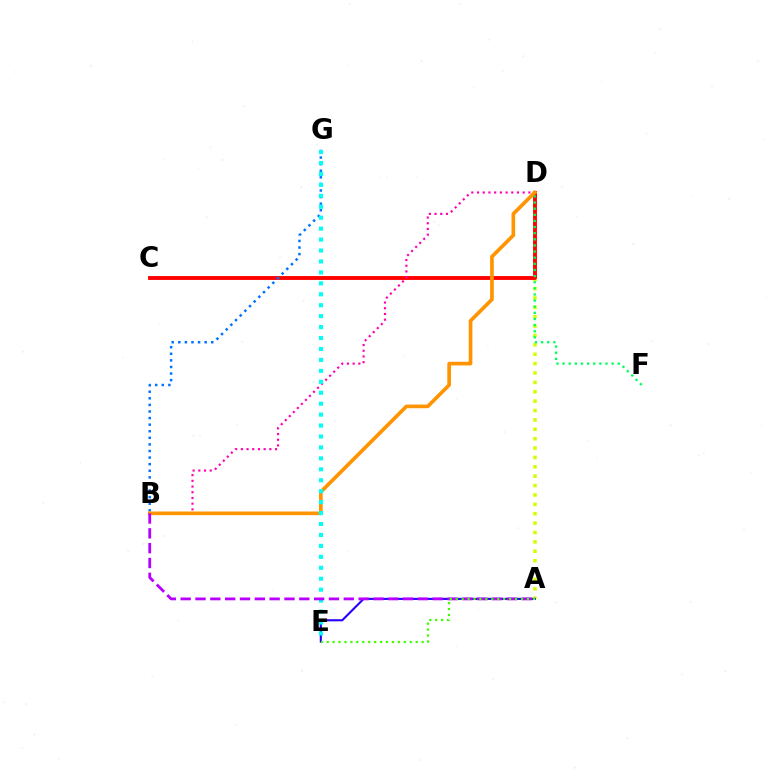{('A', 'D'): [{'color': '#d1ff00', 'line_style': 'dotted', 'thickness': 2.55}], ('C', 'D'): [{'color': '#ff0000', 'line_style': 'solid', 'thickness': 2.78}], ('B', 'G'): [{'color': '#0074ff', 'line_style': 'dotted', 'thickness': 1.79}], ('D', 'F'): [{'color': '#00ff5c', 'line_style': 'dotted', 'thickness': 1.66}], ('B', 'D'): [{'color': '#ff00ac', 'line_style': 'dotted', 'thickness': 1.55}, {'color': '#ff9400', 'line_style': 'solid', 'thickness': 2.63}], ('A', 'E'): [{'color': '#2500ff', 'line_style': 'solid', 'thickness': 1.51}, {'color': '#3dff00', 'line_style': 'dotted', 'thickness': 1.61}], ('E', 'G'): [{'color': '#00fff6', 'line_style': 'dotted', 'thickness': 2.97}], ('A', 'B'): [{'color': '#b900ff', 'line_style': 'dashed', 'thickness': 2.01}]}